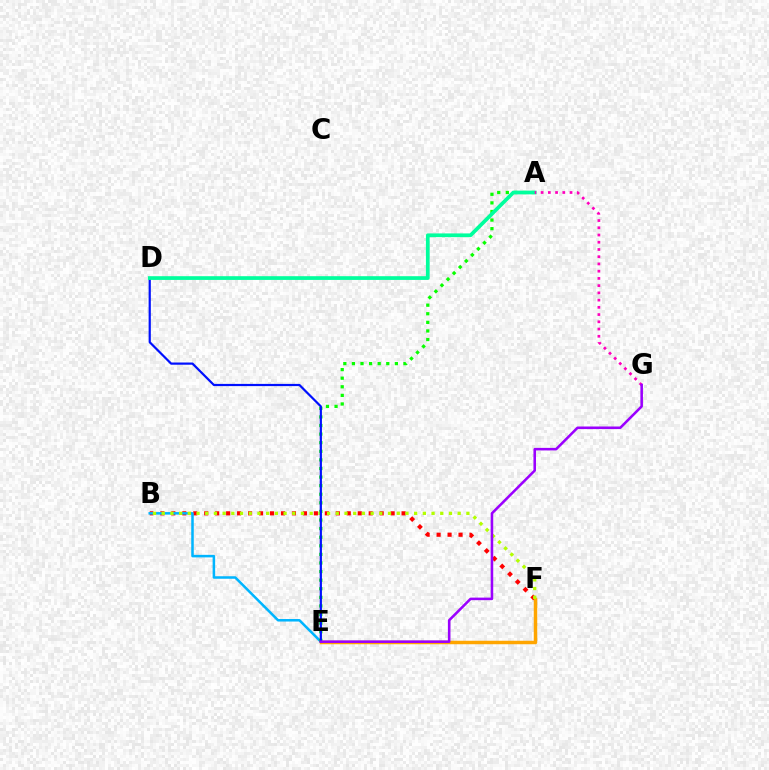{('B', 'F'): [{'color': '#ff0000', 'line_style': 'dotted', 'thickness': 2.98}, {'color': '#b3ff00', 'line_style': 'dotted', 'thickness': 2.37}], ('B', 'E'): [{'color': '#00b5ff', 'line_style': 'solid', 'thickness': 1.82}], ('A', 'E'): [{'color': '#08ff00', 'line_style': 'dotted', 'thickness': 2.33}], ('E', 'F'): [{'color': '#ffa500', 'line_style': 'solid', 'thickness': 2.51}], ('D', 'E'): [{'color': '#0010ff', 'line_style': 'solid', 'thickness': 1.59}], ('A', 'D'): [{'color': '#00ff9d', 'line_style': 'solid', 'thickness': 2.68}], ('A', 'G'): [{'color': '#ff00bd', 'line_style': 'dotted', 'thickness': 1.96}], ('E', 'G'): [{'color': '#9b00ff', 'line_style': 'solid', 'thickness': 1.84}]}